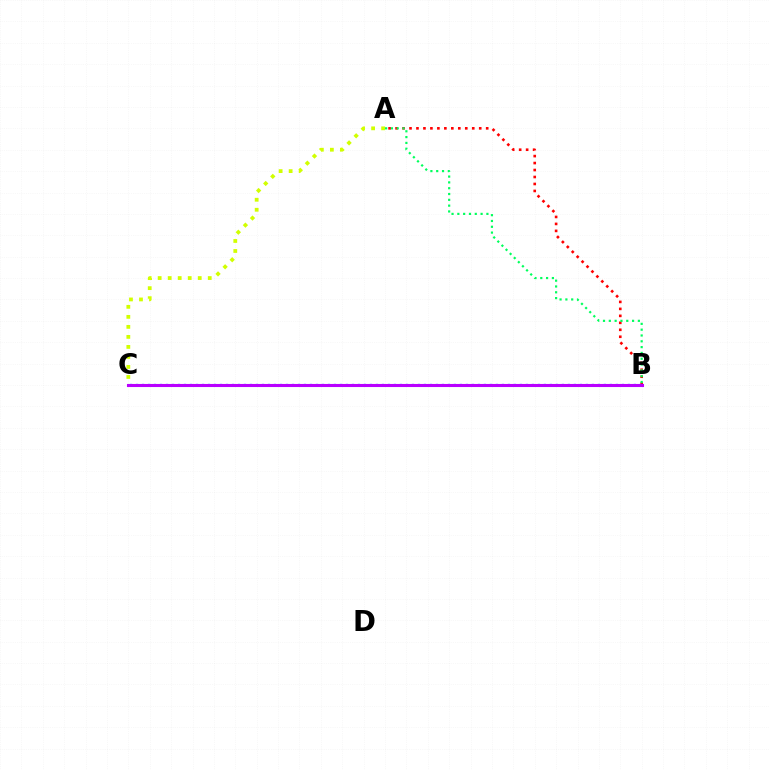{('A', 'B'): [{'color': '#ff0000', 'line_style': 'dotted', 'thickness': 1.89}, {'color': '#00ff5c', 'line_style': 'dotted', 'thickness': 1.58}], ('B', 'C'): [{'color': '#0074ff', 'line_style': 'dotted', 'thickness': 1.63}, {'color': '#b900ff', 'line_style': 'solid', 'thickness': 2.22}], ('A', 'C'): [{'color': '#d1ff00', 'line_style': 'dotted', 'thickness': 2.72}]}